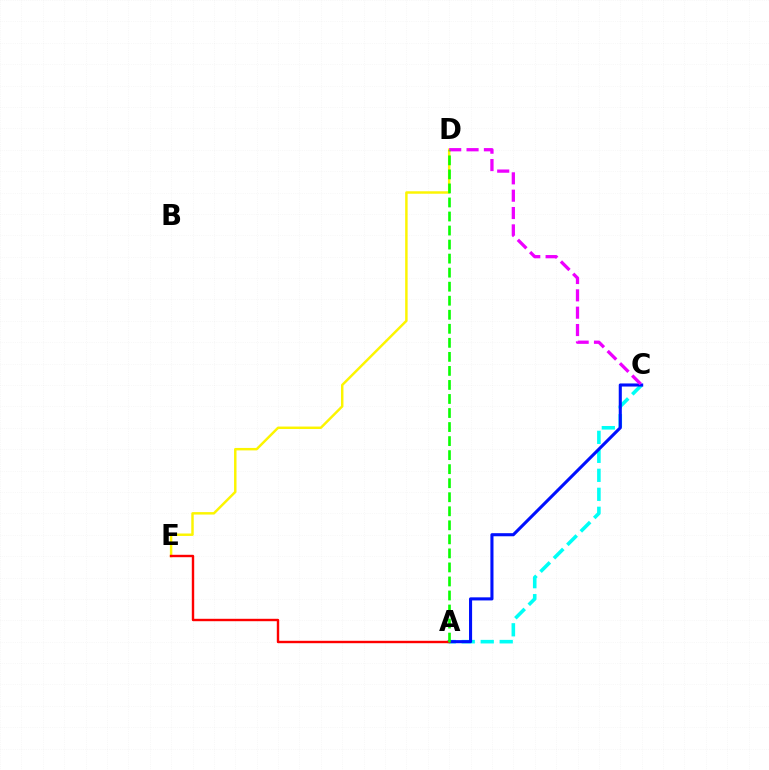{('D', 'E'): [{'color': '#fcf500', 'line_style': 'solid', 'thickness': 1.77}], ('A', 'C'): [{'color': '#00fff6', 'line_style': 'dashed', 'thickness': 2.58}, {'color': '#0010ff', 'line_style': 'solid', 'thickness': 2.22}], ('C', 'D'): [{'color': '#ee00ff', 'line_style': 'dashed', 'thickness': 2.36}], ('A', 'E'): [{'color': '#ff0000', 'line_style': 'solid', 'thickness': 1.73}], ('A', 'D'): [{'color': '#08ff00', 'line_style': 'dashed', 'thickness': 1.91}]}